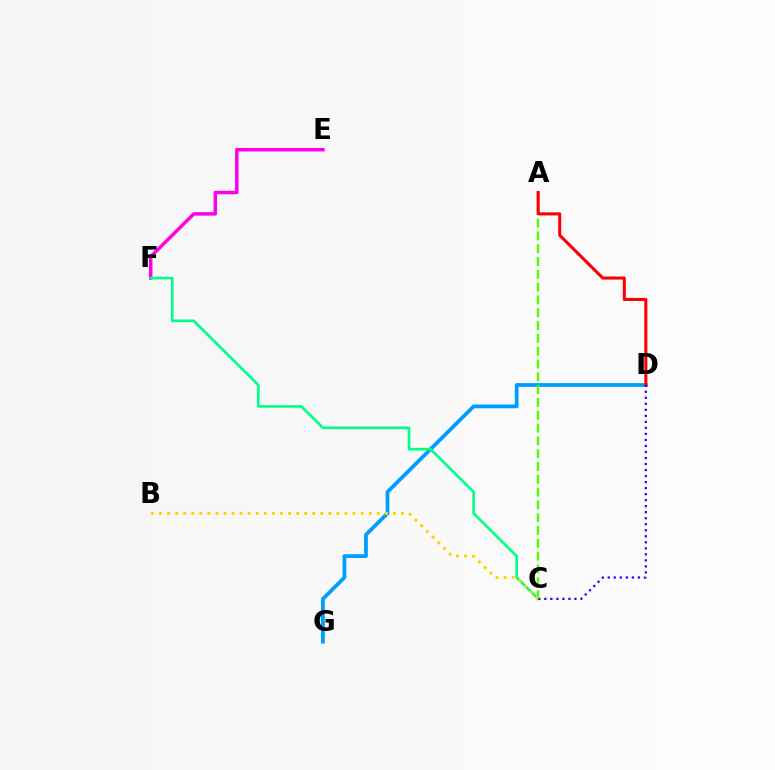{('D', 'G'): [{'color': '#009eff', 'line_style': 'solid', 'thickness': 2.72}], ('E', 'F'): [{'color': '#ff00ed', 'line_style': 'solid', 'thickness': 2.51}], ('A', 'C'): [{'color': '#4fff00', 'line_style': 'dashed', 'thickness': 1.74}], ('C', 'F'): [{'color': '#00ff86', 'line_style': 'solid', 'thickness': 1.91}], ('A', 'D'): [{'color': '#ff0000', 'line_style': 'solid', 'thickness': 2.21}], ('C', 'D'): [{'color': '#3700ff', 'line_style': 'dotted', 'thickness': 1.64}], ('B', 'C'): [{'color': '#ffd500', 'line_style': 'dotted', 'thickness': 2.19}]}